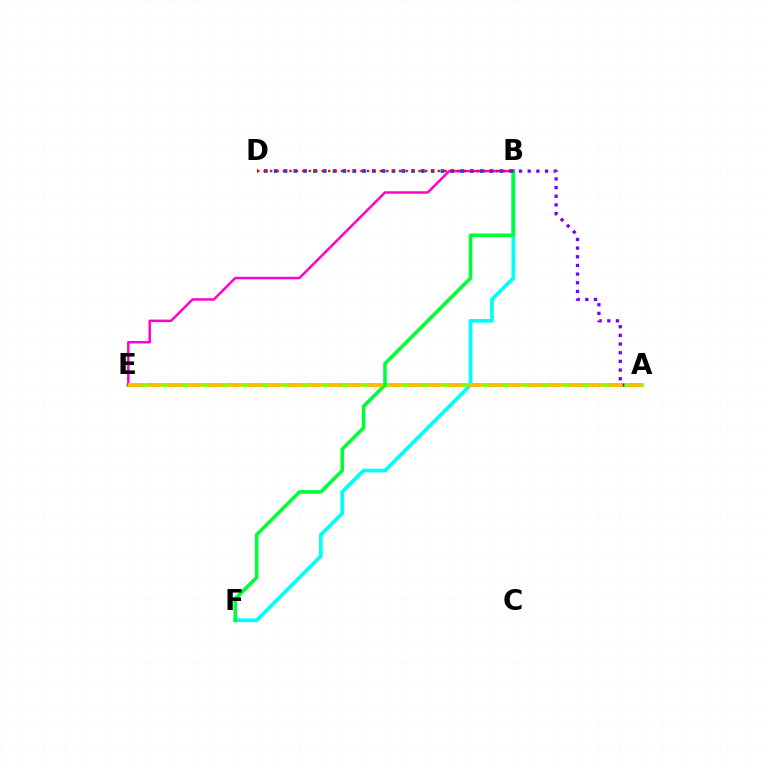{('A', 'E'): [{'color': '#84ff00', 'line_style': 'solid', 'thickness': 2.72}, {'color': '#ffbd00', 'line_style': 'dashed', 'thickness': 2.72}], ('A', 'B'): [{'color': '#7200ff', 'line_style': 'dotted', 'thickness': 2.36}], ('B', 'F'): [{'color': '#00fff6', 'line_style': 'solid', 'thickness': 2.68}, {'color': '#00ff39', 'line_style': 'solid', 'thickness': 2.59}], ('B', 'E'): [{'color': '#ff00cf', 'line_style': 'solid', 'thickness': 1.8}], ('B', 'D'): [{'color': '#004bff', 'line_style': 'dotted', 'thickness': 2.67}, {'color': '#ff0000', 'line_style': 'dotted', 'thickness': 1.75}]}